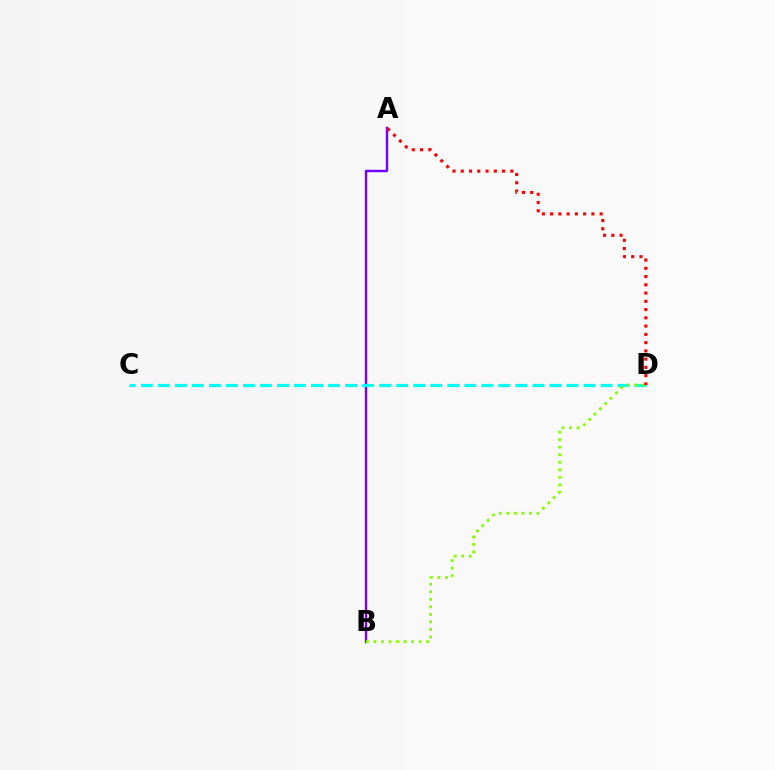{('A', 'B'): [{'color': '#7200ff', 'line_style': 'solid', 'thickness': 1.72}], ('C', 'D'): [{'color': '#00fff6', 'line_style': 'dashed', 'thickness': 2.31}], ('B', 'D'): [{'color': '#84ff00', 'line_style': 'dotted', 'thickness': 2.05}], ('A', 'D'): [{'color': '#ff0000', 'line_style': 'dotted', 'thickness': 2.24}]}